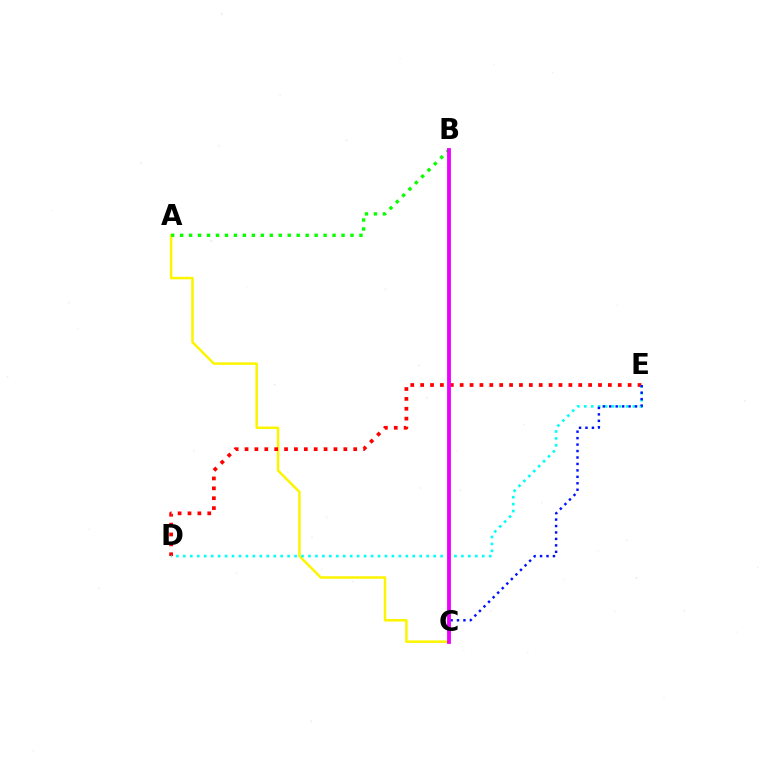{('A', 'C'): [{'color': '#fcf500', 'line_style': 'solid', 'thickness': 1.81}], ('A', 'B'): [{'color': '#08ff00', 'line_style': 'dotted', 'thickness': 2.44}], ('D', 'E'): [{'color': '#ff0000', 'line_style': 'dotted', 'thickness': 2.68}, {'color': '#00fff6', 'line_style': 'dotted', 'thickness': 1.89}], ('C', 'E'): [{'color': '#0010ff', 'line_style': 'dotted', 'thickness': 1.75}], ('B', 'C'): [{'color': '#ee00ff', 'line_style': 'solid', 'thickness': 2.75}]}